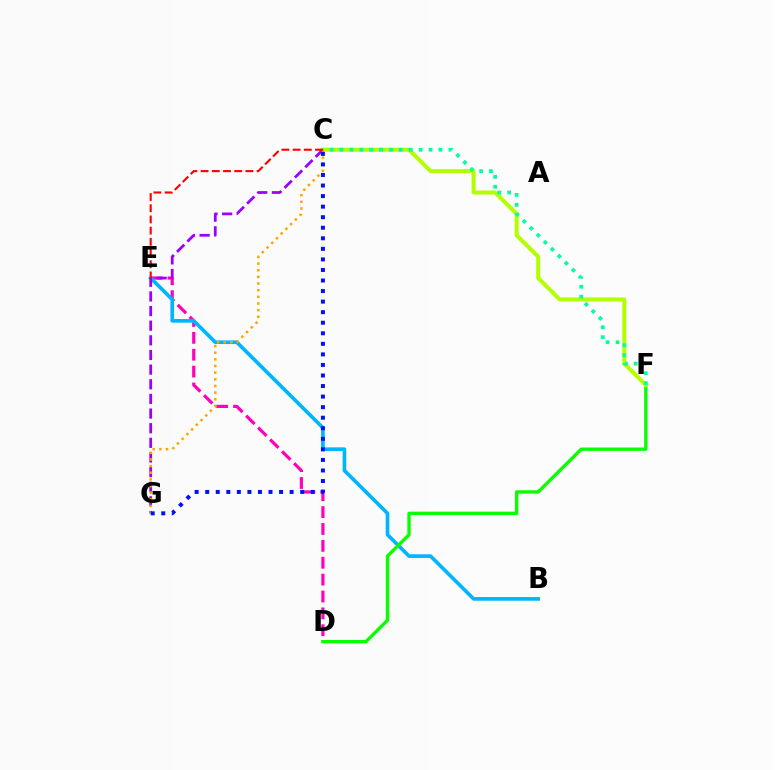{('D', 'E'): [{'color': '#ff00bd', 'line_style': 'dashed', 'thickness': 2.29}], ('B', 'E'): [{'color': '#00b5ff', 'line_style': 'solid', 'thickness': 2.62}], ('D', 'F'): [{'color': '#08ff00', 'line_style': 'solid', 'thickness': 2.41}], ('C', 'F'): [{'color': '#b3ff00', 'line_style': 'solid', 'thickness': 2.9}, {'color': '#00ff9d', 'line_style': 'dotted', 'thickness': 2.69}], ('C', 'G'): [{'color': '#9b00ff', 'line_style': 'dashed', 'thickness': 1.99}, {'color': '#ffa500', 'line_style': 'dotted', 'thickness': 1.81}, {'color': '#0010ff', 'line_style': 'dotted', 'thickness': 2.87}], ('C', 'E'): [{'color': '#ff0000', 'line_style': 'dashed', 'thickness': 1.52}]}